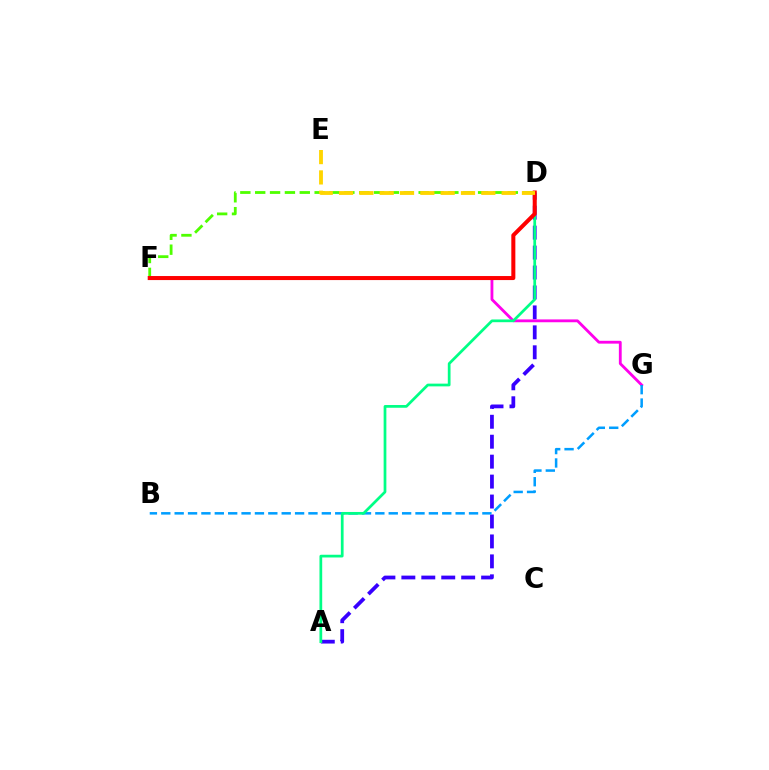{('D', 'F'): [{'color': '#4fff00', 'line_style': 'dashed', 'thickness': 2.02}, {'color': '#ff0000', 'line_style': 'solid', 'thickness': 2.9}], ('A', 'D'): [{'color': '#3700ff', 'line_style': 'dashed', 'thickness': 2.71}, {'color': '#00ff86', 'line_style': 'solid', 'thickness': 1.97}], ('F', 'G'): [{'color': '#ff00ed', 'line_style': 'solid', 'thickness': 2.04}], ('B', 'G'): [{'color': '#009eff', 'line_style': 'dashed', 'thickness': 1.82}], ('D', 'E'): [{'color': '#ffd500', 'line_style': 'dashed', 'thickness': 2.76}]}